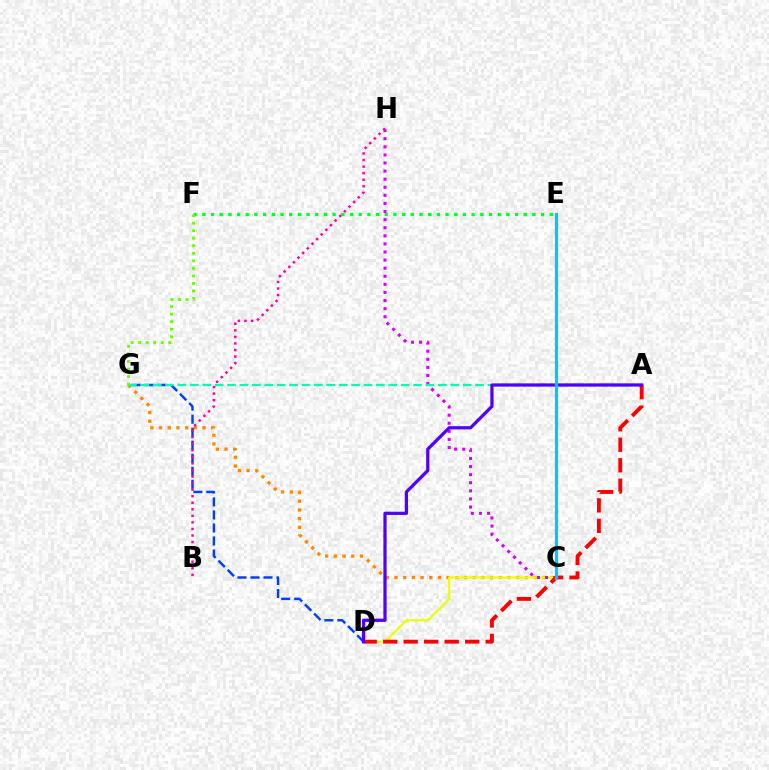{('C', 'G'): [{'color': '#ff8800', 'line_style': 'dotted', 'thickness': 2.36}], ('E', 'F'): [{'color': '#00ff27', 'line_style': 'dotted', 'thickness': 2.36}], ('D', 'G'): [{'color': '#003fff', 'line_style': 'dashed', 'thickness': 1.77}], ('C', 'D'): [{'color': '#eeff00', 'line_style': 'solid', 'thickness': 1.62}], ('C', 'H'): [{'color': '#d600ff', 'line_style': 'dotted', 'thickness': 2.2}], ('A', 'G'): [{'color': '#00ffaf', 'line_style': 'dashed', 'thickness': 1.68}], ('F', 'G'): [{'color': '#66ff00', 'line_style': 'dotted', 'thickness': 2.05}], ('A', 'D'): [{'color': '#ff0000', 'line_style': 'dashed', 'thickness': 2.78}, {'color': '#4f00ff', 'line_style': 'solid', 'thickness': 2.33}], ('B', 'H'): [{'color': '#ff00a0', 'line_style': 'dotted', 'thickness': 1.78}], ('C', 'E'): [{'color': '#00c7ff', 'line_style': 'solid', 'thickness': 2.31}]}